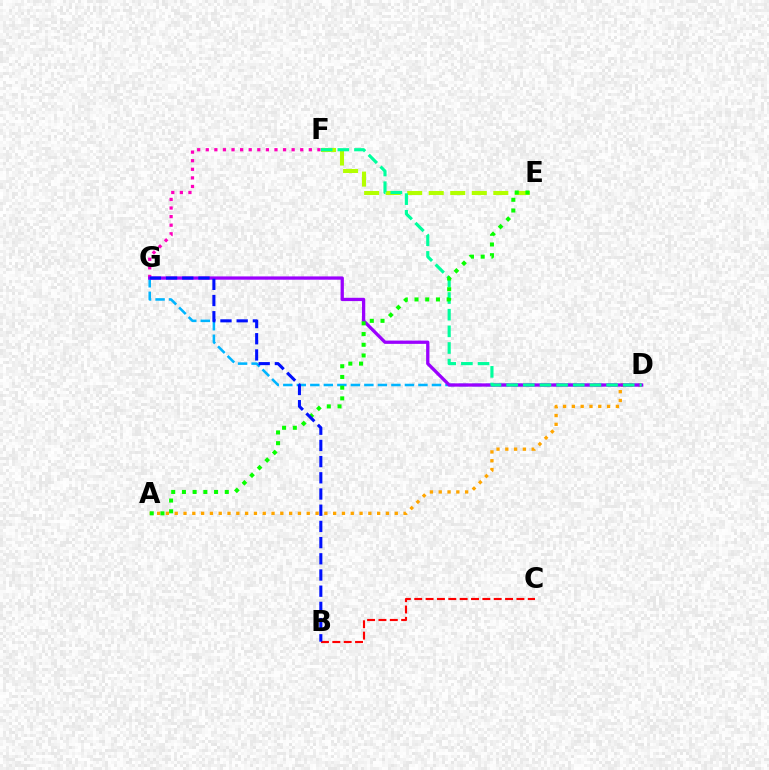{('D', 'G'): [{'color': '#00b5ff', 'line_style': 'dashed', 'thickness': 1.84}, {'color': '#9b00ff', 'line_style': 'solid', 'thickness': 2.37}], ('A', 'D'): [{'color': '#ffa500', 'line_style': 'dotted', 'thickness': 2.39}], ('E', 'F'): [{'color': '#b3ff00', 'line_style': 'dashed', 'thickness': 2.92}], ('B', 'C'): [{'color': '#ff0000', 'line_style': 'dashed', 'thickness': 1.54}], ('F', 'G'): [{'color': '#ff00bd', 'line_style': 'dotted', 'thickness': 2.33}], ('D', 'F'): [{'color': '#00ff9d', 'line_style': 'dashed', 'thickness': 2.26}], ('A', 'E'): [{'color': '#08ff00', 'line_style': 'dotted', 'thickness': 2.91}], ('B', 'G'): [{'color': '#0010ff', 'line_style': 'dashed', 'thickness': 2.2}]}